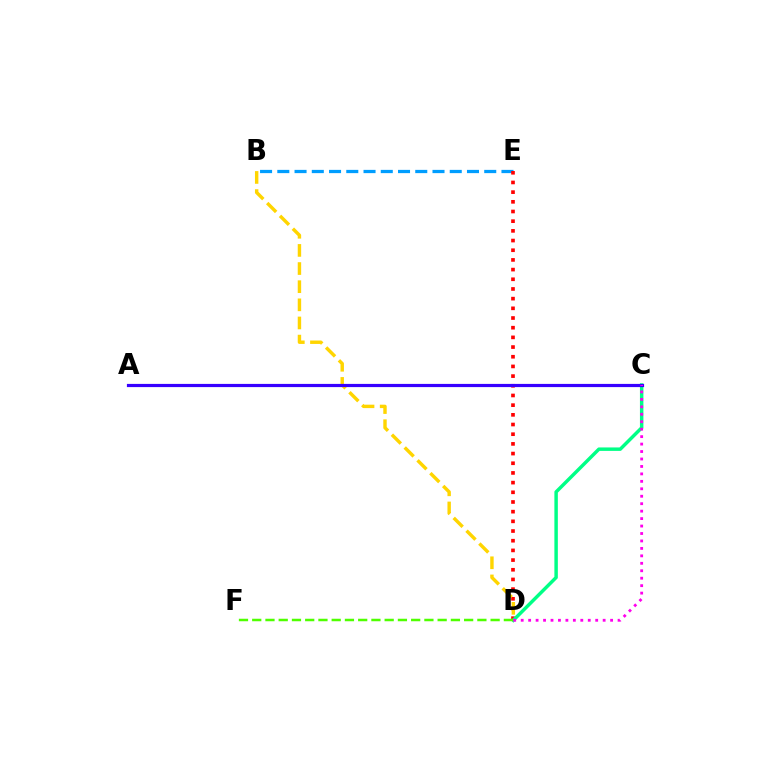{('B', 'E'): [{'color': '#009eff', 'line_style': 'dashed', 'thickness': 2.34}], ('D', 'E'): [{'color': '#ff0000', 'line_style': 'dotted', 'thickness': 2.63}], ('B', 'D'): [{'color': '#ffd500', 'line_style': 'dashed', 'thickness': 2.46}], ('C', 'D'): [{'color': '#00ff86', 'line_style': 'solid', 'thickness': 2.49}, {'color': '#ff00ed', 'line_style': 'dotted', 'thickness': 2.02}], ('A', 'C'): [{'color': '#3700ff', 'line_style': 'solid', 'thickness': 2.3}], ('D', 'F'): [{'color': '#4fff00', 'line_style': 'dashed', 'thickness': 1.8}]}